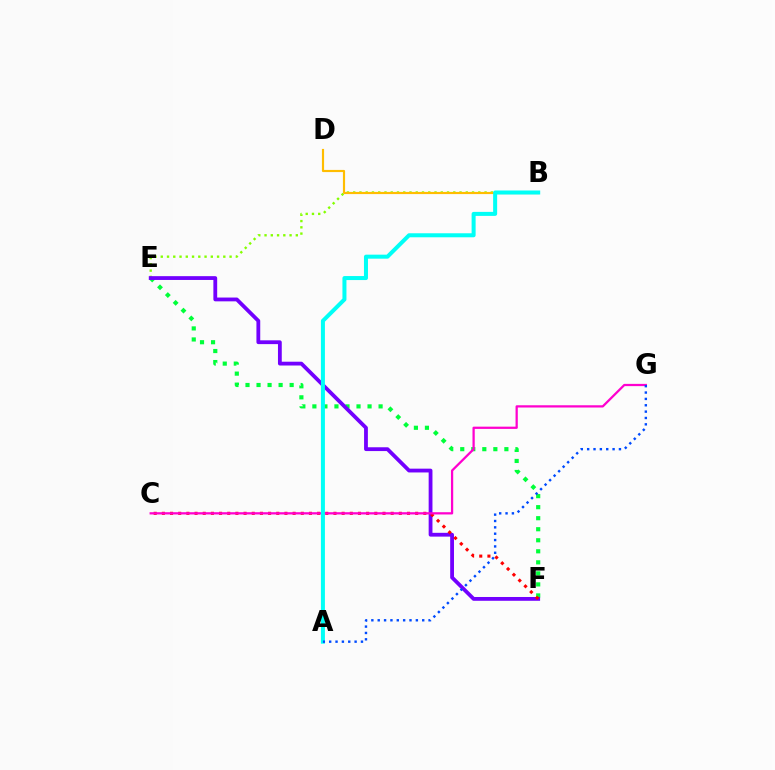{('B', 'E'): [{'color': '#84ff00', 'line_style': 'dotted', 'thickness': 1.7}], ('E', 'F'): [{'color': '#00ff39', 'line_style': 'dotted', 'thickness': 3.0}, {'color': '#7200ff', 'line_style': 'solid', 'thickness': 2.74}], ('C', 'F'): [{'color': '#ff0000', 'line_style': 'dotted', 'thickness': 2.22}], ('C', 'G'): [{'color': '#ff00cf', 'line_style': 'solid', 'thickness': 1.62}], ('B', 'D'): [{'color': '#ffbd00', 'line_style': 'solid', 'thickness': 1.56}], ('A', 'B'): [{'color': '#00fff6', 'line_style': 'solid', 'thickness': 2.89}], ('A', 'G'): [{'color': '#004bff', 'line_style': 'dotted', 'thickness': 1.73}]}